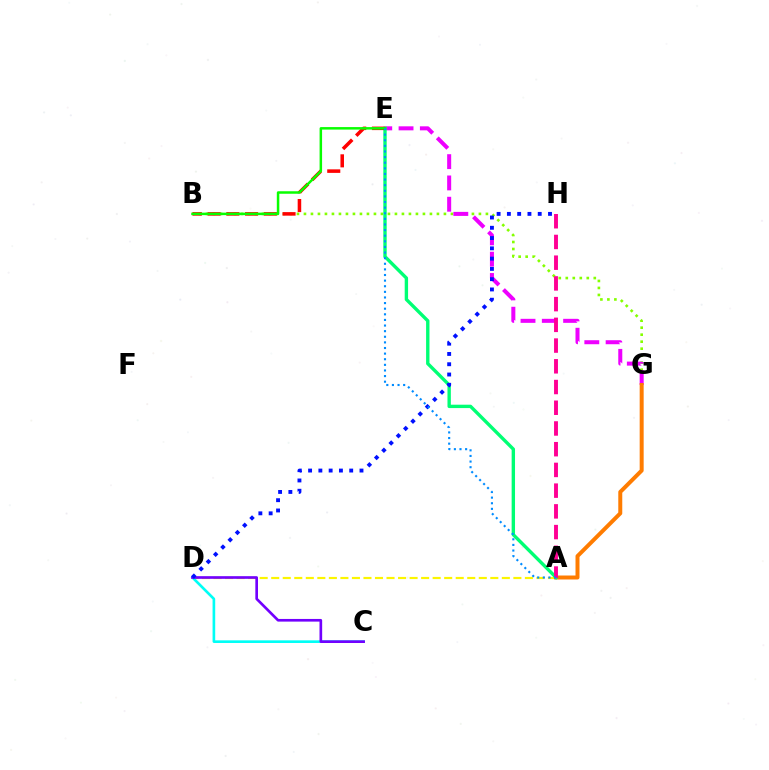{('A', 'D'): [{'color': '#fcf500', 'line_style': 'dashed', 'thickness': 1.57}], ('B', 'G'): [{'color': '#84ff00', 'line_style': 'dotted', 'thickness': 1.9}], ('E', 'G'): [{'color': '#ee00ff', 'line_style': 'dashed', 'thickness': 2.89}], ('C', 'D'): [{'color': '#00fff6', 'line_style': 'solid', 'thickness': 1.9}, {'color': '#7200ff', 'line_style': 'solid', 'thickness': 1.92}], ('A', 'G'): [{'color': '#ff7c00', 'line_style': 'solid', 'thickness': 2.87}], ('A', 'E'): [{'color': '#00ff74', 'line_style': 'solid', 'thickness': 2.43}, {'color': '#008cff', 'line_style': 'dotted', 'thickness': 1.53}], ('A', 'H'): [{'color': '#ff0094', 'line_style': 'dashed', 'thickness': 2.82}], ('D', 'H'): [{'color': '#0010ff', 'line_style': 'dotted', 'thickness': 2.79}], ('B', 'E'): [{'color': '#ff0000', 'line_style': 'dashed', 'thickness': 2.55}, {'color': '#08ff00', 'line_style': 'solid', 'thickness': 1.8}]}